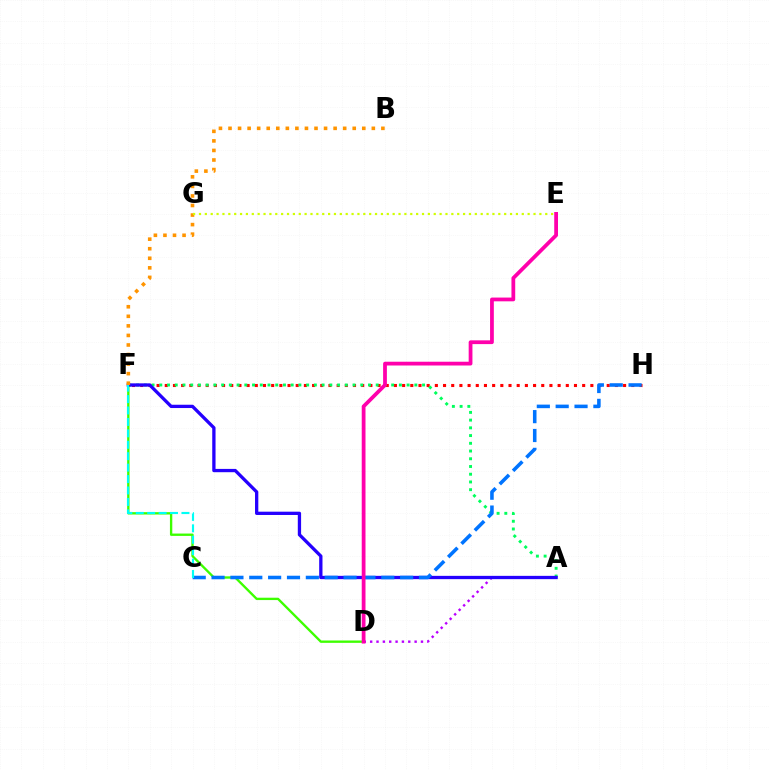{('D', 'F'): [{'color': '#3dff00', 'line_style': 'solid', 'thickness': 1.69}], ('F', 'H'): [{'color': '#ff0000', 'line_style': 'dotted', 'thickness': 2.22}], ('A', 'D'): [{'color': '#b900ff', 'line_style': 'dotted', 'thickness': 1.73}], ('A', 'F'): [{'color': '#00ff5c', 'line_style': 'dotted', 'thickness': 2.1}, {'color': '#2500ff', 'line_style': 'solid', 'thickness': 2.37}], ('C', 'H'): [{'color': '#0074ff', 'line_style': 'dashed', 'thickness': 2.56}], ('D', 'E'): [{'color': '#ff00ac', 'line_style': 'solid', 'thickness': 2.71}], ('B', 'F'): [{'color': '#ff9400', 'line_style': 'dotted', 'thickness': 2.6}], ('E', 'G'): [{'color': '#d1ff00', 'line_style': 'dotted', 'thickness': 1.59}], ('C', 'F'): [{'color': '#00fff6', 'line_style': 'dashed', 'thickness': 1.55}]}